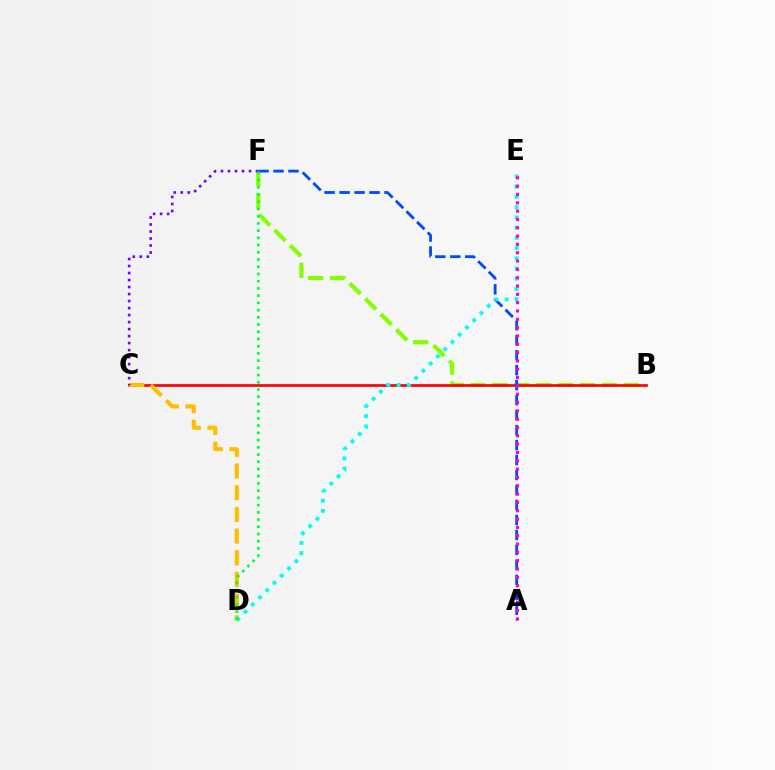{('B', 'F'): [{'color': '#84ff00', 'line_style': 'dashed', 'thickness': 2.98}], ('B', 'C'): [{'color': '#ff0000', 'line_style': 'solid', 'thickness': 1.93}], ('A', 'F'): [{'color': '#004bff', 'line_style': 'dashed', 'thickness': 2.03}], ('C', 'D'): [{'color': '#ffbd00', 'line_style': 'dashed', 'thickness': 2.95}], ('C', 'F'): [{'color': '#7200ff', 'line_style': 'dotted', 'thickness': 1.9}], ('D', 'E'): [{'color': '#00fff6', 'line_style': 'dotted', 'thickness': 2.78}], ('A', 'E'): [{'color': '#ff00cf', 'line_style': 'dotted', 'thickness': 2.26}], ('D', 'F'): [{'color': '#00ff39', 'line_style': 'dotted', 'thickness': 1.96}]}